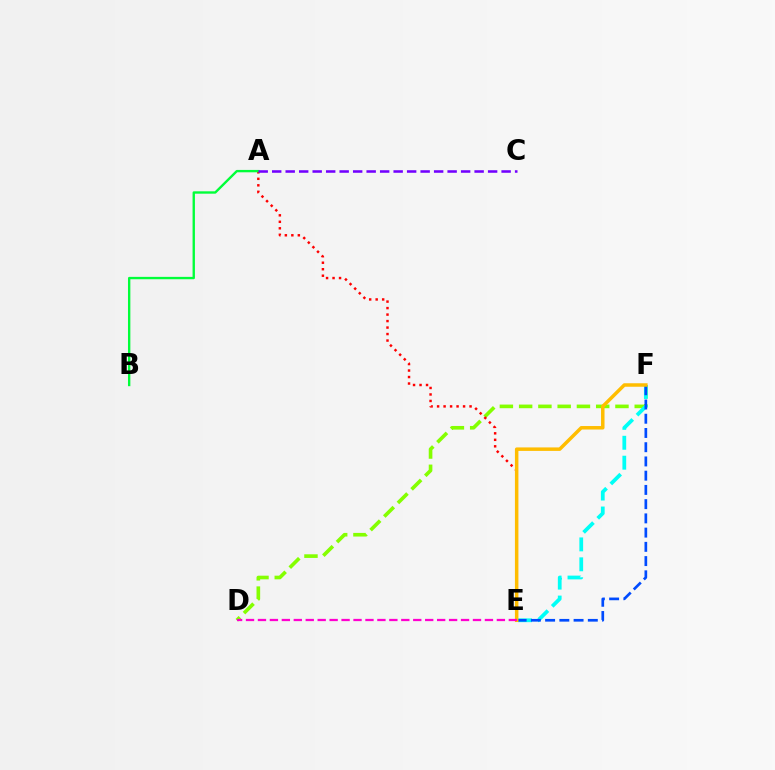{('D', 'F'): [{'color': '#84ff00', 'line_style': 'dashed', 'thickness': 2.62}], ('A', 'E'): [{'color': '#ff0000', 'line_style': 'dotted', 'thickness': 1.76}], ('E', 'F'): [{'color': '#00fff6', 'line_style': 'dashed', 'thickness': 2.71}, {'color': '#004bff', 'line_style': 'dashed', 'thickness': 1.93}, {'color': '#ffbd00', 'line_style': 'solid', 'thickness': 2.51}], ('D', 'E'): [{'color': '#ff00cf', 'line_style': 'dashed', 'thickness': 1.62}], ('A', 'B'): [{'color': '#00ff39', 'line_style': 'solid', 'thickness': 1.71}], ('A', 'C'): [{'color': '#7200ff', 'line_style': 'dashed', 'thickness': 1.83}]}